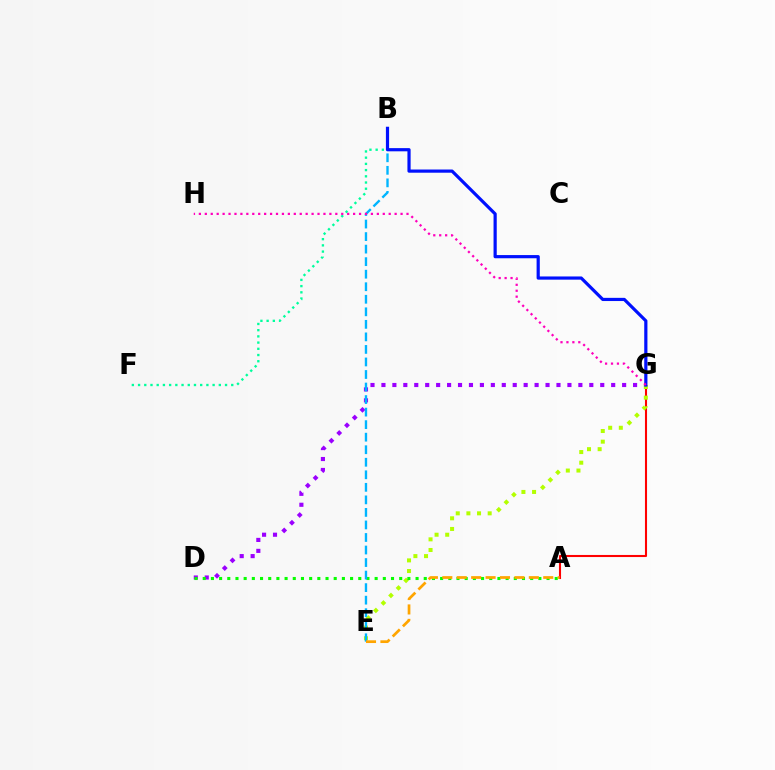{('A', 'G'): [{'color': '#ff0000', 'line_style': 'solid', 'thickness': 1.5}], ('D', 'G'): [{'color': '#9b00ff', 'line_style': 'dotted', 'thickness': 2.97}], ('E', 'G'): [{'color': '#b3ff00', 'line_style': 'dotted', 'thickness': 2.89}], ('B', 'F'): [{'color': '#00ff9d', 'line_style': 'dotted', 'thickness': 1.69}], ('A', 'D'): [{'color': '#08ff00', 'line_style': 'dotted', 'thickness': 2.22}], ('B', 'E'): [{'color': '#00b5ff', 'line_style': 'dashed', 'thickness': 1.7}], ('A', 'E'): [{'color': '#ffa500', 'line_style': 'dashed', 'thickness': 1.96}], ('B', 'G'): [{'color': '#0010ff', 'line_style': 'solid', 'thickness': 2.3}], ('G', 'H'): [{'color': '#ff00bd', 'line_style': 'dotted', 'thickness': 1.61}]}